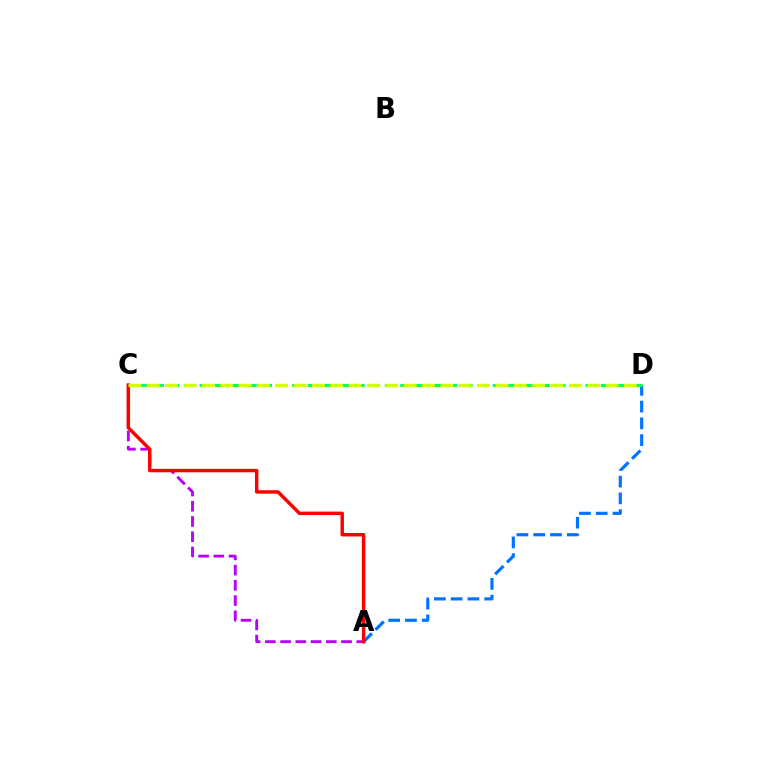{('A', 'D'): [{'color': '#0074ff', 'line_style': 'dashed', 'thickness': 2.28}], ('A', 'C'): [{'color': '#b900ff', 'line_style': 'dashed', 'thickness': 2.07}, {'color': '#ff0000', 'line_style': 'solid', 'thickness': 2.49}], ('C', 'D'): [{'color': '#00ff5c', 'line_style': 'dashed', 'thickness': 2.1}, {'color': '#d1ff00', 'line_style': 'dashed', 'thickness': 2.49}]}